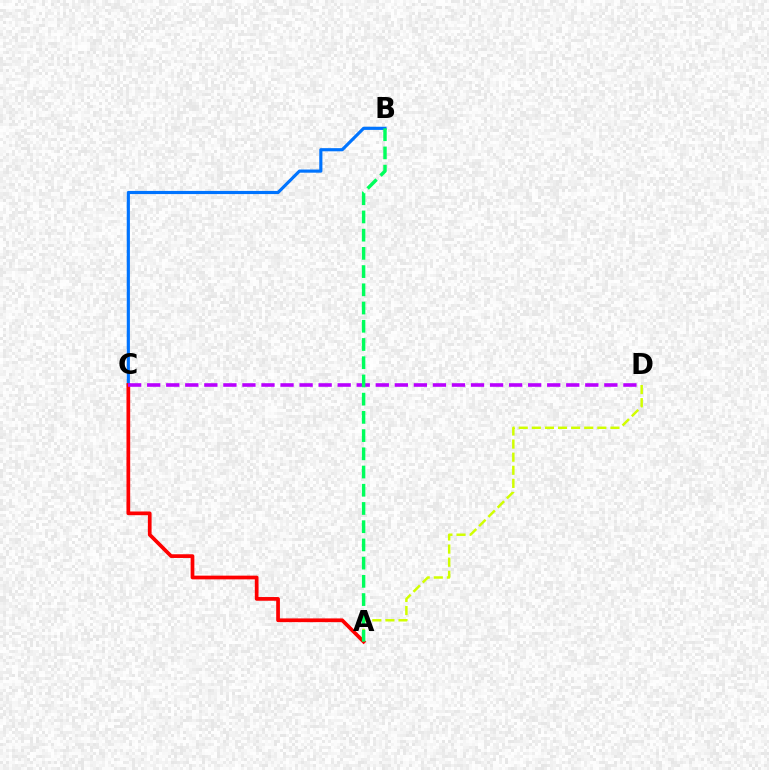{('B', 'C'): [{'color': '#0074ff', 'line_style': 'solid', 'thickness': 2.27}], ('A', 'D'): [{'color': '#d1ff00', 'line_style': 'dashed', 'thickness': 1.78}], ('A', 'C'): [{'color': '#ff0000', 'line_style': 'solid', 'thickness': 2.68}], ('C', 'D'): [{'color': '#b900ff', 'line_style': 'dashed', 'thickness': 2.59}], ('A', 'B'): [{'color': '#00ff5c', 'line_style': 'dashed', 'thickness': 2.48}]}